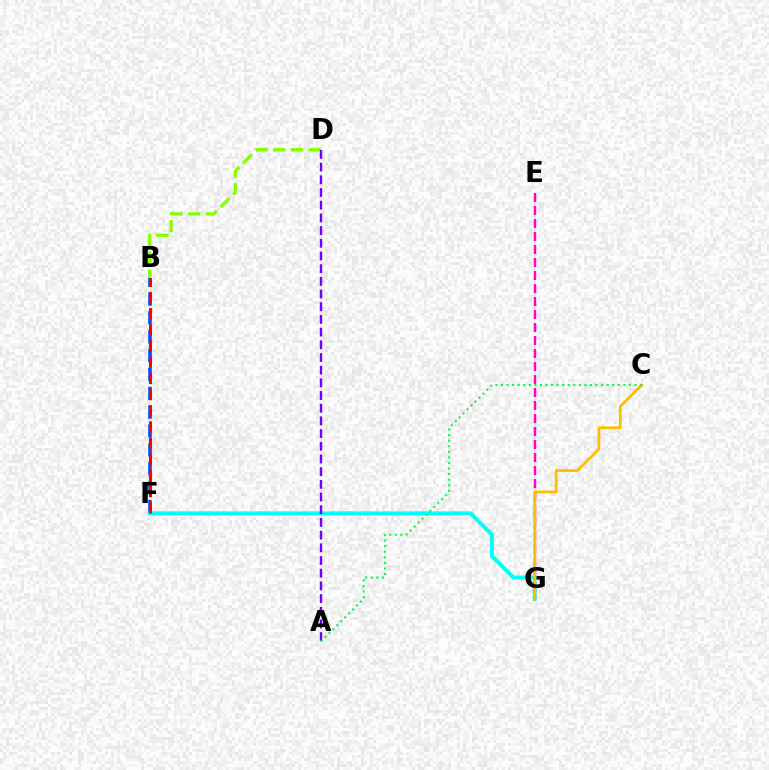{('B', 'F'): [{'color': '#004bff', 'line_style': 'dashed', 'thickness': 2.56}, {'color': '#ff0000', 'line_style': 'dashed', 'thickness': 2.2}], ('F', 'G'): [{'color': '#00fff6', 'line_style': 'solid', 'thickness': 2.82}], ('B', 'D'): [{'color': '#84ff00', 'line_style': 'dashed', 'thickness': 2.41}], ('A', 'D'): [{'color': '#7200ff', 'line_style': 'dashed', 'thickness': 1.72}], ('E', 'G'): [{'color': '#ff00cf', 'line_style': 'dashed', 'thickness': 1.77}], ('C', 'G'): [{'color': '#ffbd00', 'line_style': 'solid', 'thickness': 1.98}], ('A', 'C'): [{'color': '#00ff39', 'line_style': 'dotted', 'thickness': 1.51}]}